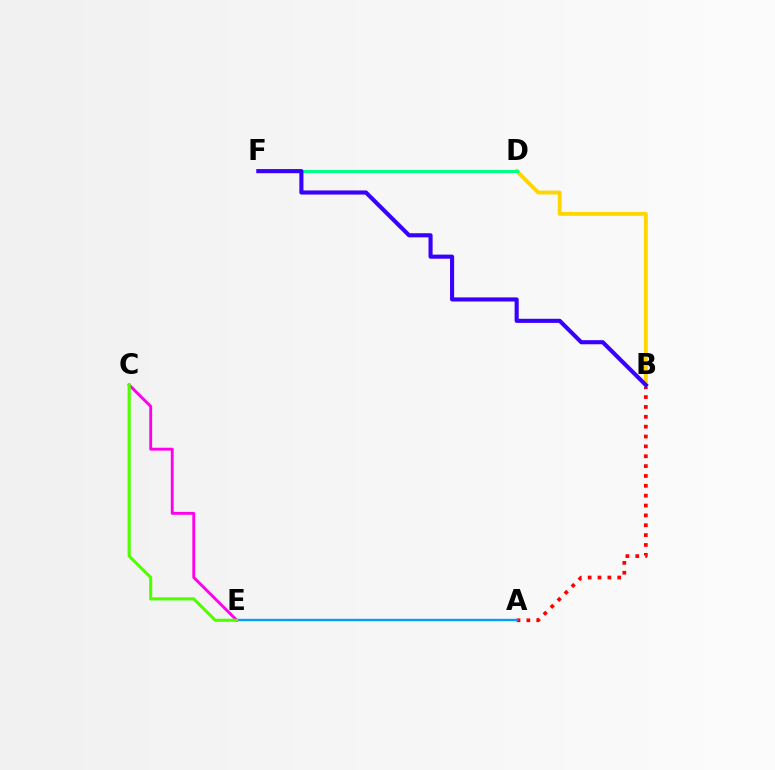{('A', 'B'): [{'color': '#ff0000', 'line_style': 'dotted', 'thickness': 2.68}], ('B', 'D'): [{'color': '#ffd500', 'line_style': 'solid', 'thickness': 2.77}], ('A', 'E'): [{'color': '#009eff', 'line_style': 'solid', 'thickness': 1.71}], ('D', 'F'): [{'color': '#00ff86', 'line_style': 'solid', 'thickness': 2.23}], ('C', 'E'): [{'color': '#ff00ed', 'line_style': 'solid', 'thickness': 2.07}, {'color': '#4fff00', 'line_style': 'solid', 'thickness': 2.22}], ('B', 'F'): [{'color': '#3700ff', 'line_style': 'solid', 'thickness': 2.96}]}